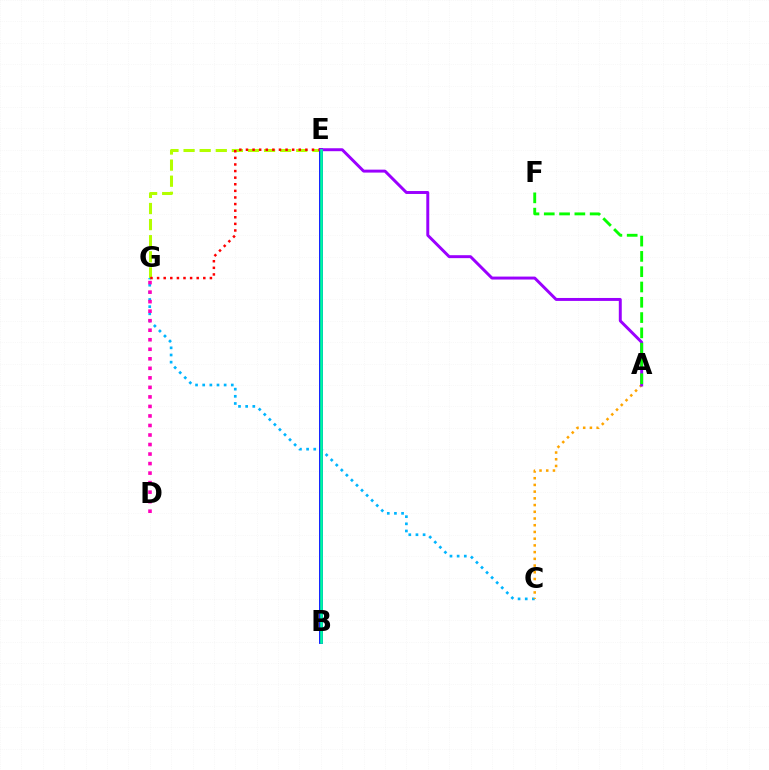{('E', 'G'): [{'color': '#b3ff00', 'line_style': 'dashed', 'thickness': 2.19}, {'color': '#ff0000', 'line_style': 'dotted', 'thickness': 1.79}], ('C', 'G'): [{'color': '#00b5ff', 'line_style': 'dotted', 'thickness': 1.94}], ('B', 'E'): [{'color': '#0010ff', 'line_style': 'solid', 'thickness': 2.75}, {'color': '#00ff9d', 'line_style': 'solid', 'thickness': 1.88}], ('A', 'C'): [{'color': '#ffa500', 'line_style': 'dotted', 'thickness': 1.83}], ('A', 'E'): [{'color': '#9b00ff', 'line_style': 'solid', 'thickness': 2.12}], ('A', 'F'): [{'color': '#08ff00', 'line_style': 'dashed', 'thickness': 2.08}], ('D', 'G'): [{'color': '#ff00bd', 'line_style': 'dotted', 'thickness': 2.59}]}